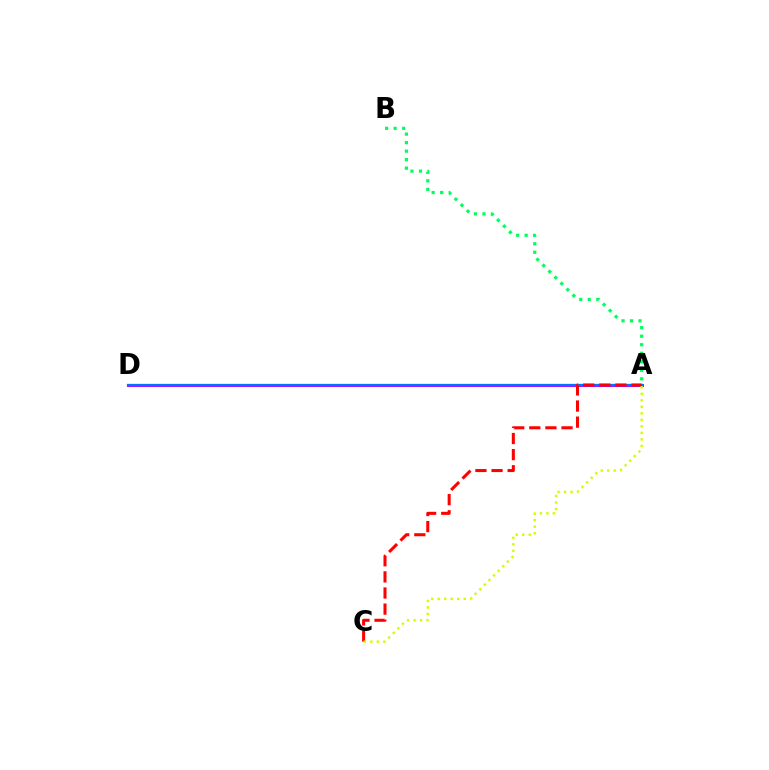{('A', 'D'): [{'color': '#b900ff', 'line_style': 'solid', 'thickness': 2.11}, {'color': '#0074ff', 'line_style': 'solid', 'thickness': 1.65}], ('A', 'B'): [{'color': '#00ff5c', 'line_style': 'dotted', 'thickness': 2.31}], ('A', 'C'): [{'color': '#ff0000', 'line_style': 'dashed', 'thickness': 2.19}, {'color': '#d1ff00', 'line_style': 'dotted', 'thickness': 1.77}]}